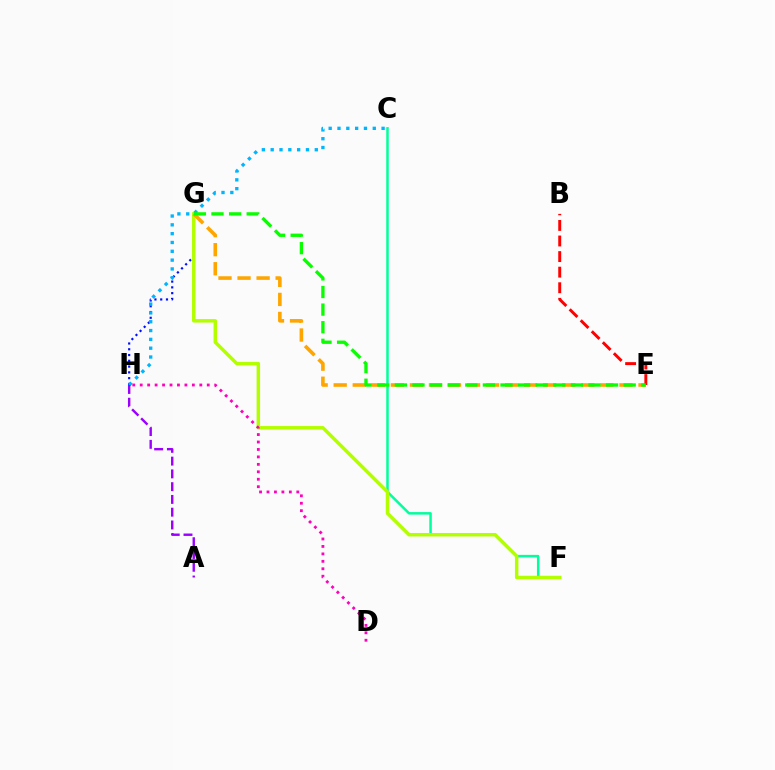{('C', 'F'): [{'color': '#00ff9d', 'line_style': 'solid', 'thickness': 1.8}], ('G', 'H'): [{'color': '#0010ff', 'line_style': 'dotted', 'thickness': 1.57}], ('F', 'G'): [{'color': '#b3ff00', 'line_style': 'solid', 'thickness': 2.5}], ('E', 'G'): [{'color': '#ffa500', 'line_style': 'dashed', 'thickness': 2.59}, {'color': '#08ff00', 'line_style': 'dashed', 'thickness': 2.39}], ('C', 'H'): [{'color': '#00b5ff', 'line_style': 'dotted', 'thickness': 2.4}], ('B', 'E'): [{'color': '#ff0000', 'line_style': 'dashed', 'thickness': 2.12}], ('D', 'H'): [{'color': '#ff00bd', 'line_style': 'dotted', 'thickness': 2.02}], ('A', 'H'): [{'color': '#9b00ff', 'line_style': 'dashed', 'thickness': 1.73}]}